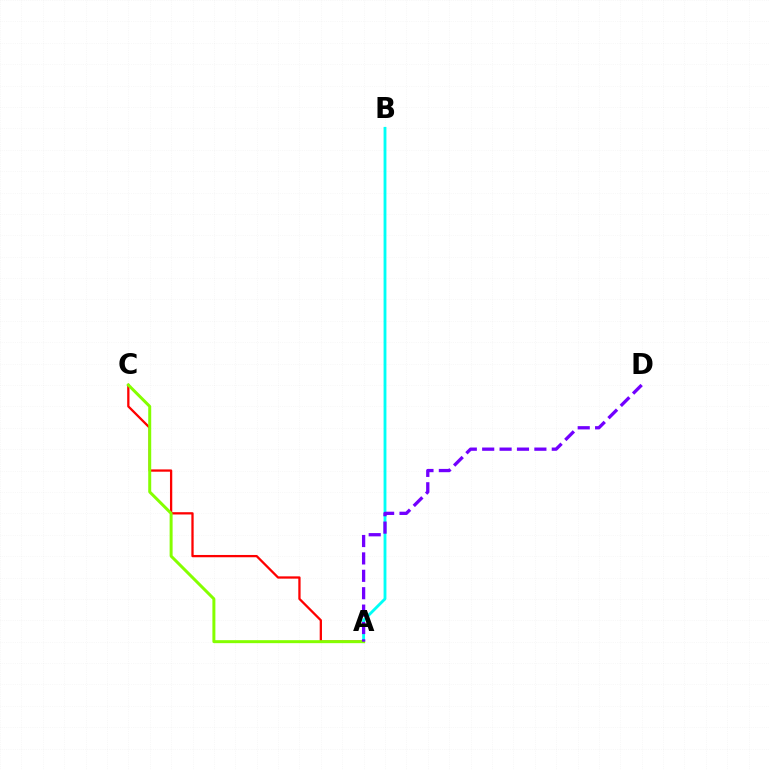{('A', 'B'): [{'color': '#00fff6', 'line_style': 'solid', 'thickness': 2.05}], ('A', 'C'): [{'color': '#ff0000', 'line_style': 'solid', 'thickness': 1.64}, {'color': '#84ff00', 'line_style': 'solid', 'thickness': 2.15}], ('A', 'D'): [{'color': '#7200ff', 'line_style': 'dashed', 'thickness': 2.36}]}